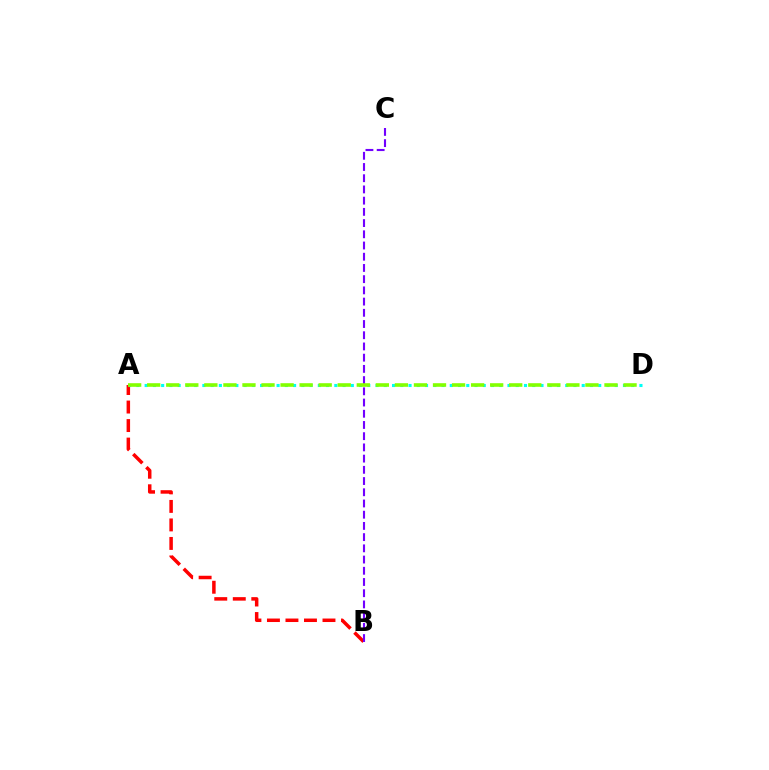{('A', 'B'): [{'color': '#ff0000', 'line_style': 'dashed', 'thickness': 2.52}], ('A', 'D'): [{'color': '#00fff6', 'line_style': 'dotted', 'thickness': 2.24}, {'color': '#84ff00', 'line_style': 'dashed', 'thickness': 2.59}], ('B', 'C'): [{'color': '#7200ff', 'line_style': 'dashed', 'thickness': 1.52}]}